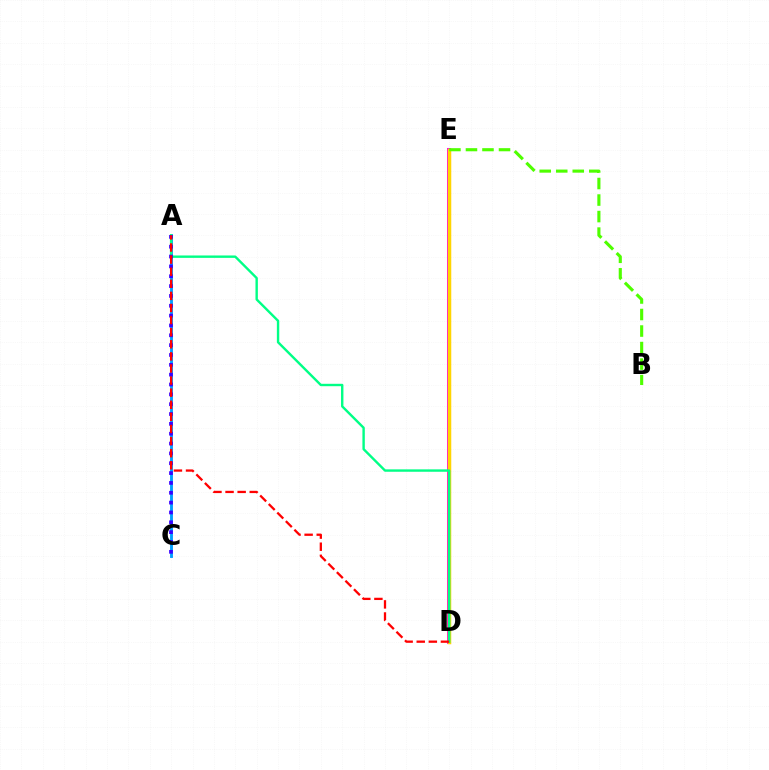{('A', 'C'): [{'color': '#009eff', 'line_style': 'solid', 'thickness': 2.06}, {'color': '#3700ff', 'line_style': 'dotted', 'thickness': 2.67}], ('D', 'E'): [{'color': '#ff00ed', 'line_style': 'solid', 'thickness': 2.9}, {'color': '#ffd500', 'line_style': 'solid', 'thickness': 2.51}], ('B', 'E'): [{'color': '#4fff00', 'line_style': 'dashed', 'thickness': 2.24}], ('A', 'D'): [{'color': '#00ff86', 'line_style': 'solid', 'thickness': 1.73}, {'color': '#ff0000', 'line_style': 'dashed', 'thickness': 1.64}]}